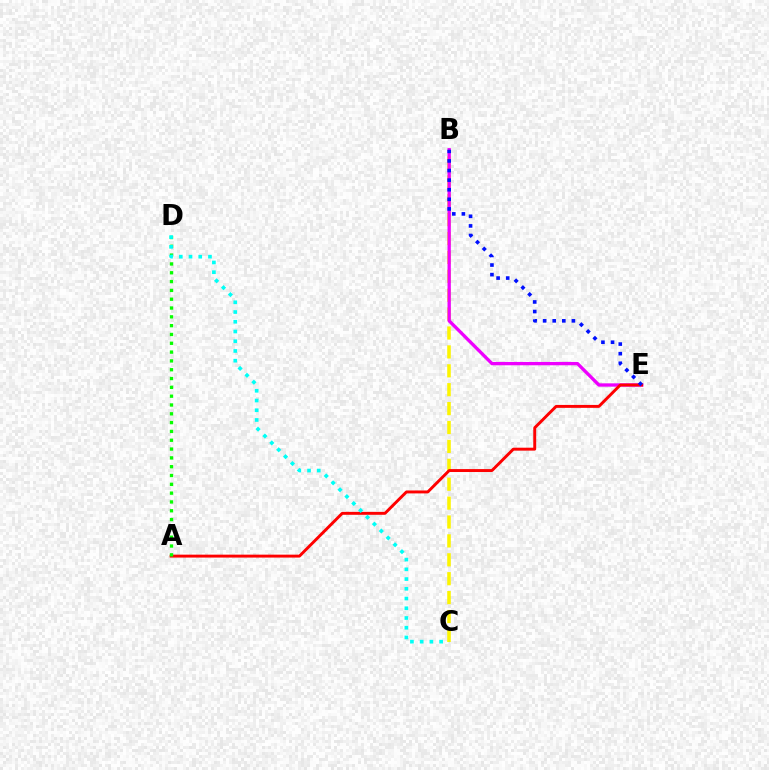{('B', 'C'): [{'color': '#fcf500', 'line_style': 'dashed', 'thickness': 2.57}], ('B', 'E'): [{'color': '#ee00ff', 'line_style': 'solid', 'thickness': 2.39}, {'color': '#0010ff', 'line_style': 'dotted', 'thickness': 2.61}], ('A', 'E'): [{'color': '#ff0000', 'line_style': 'solid', 'thickness': 2.11}], ('A', 'D'): [{'color': '#08ff00', 'line_style': 'dotted', 'thickness': 2.39}], ('C', 'D'): [{'color': '#00fff6', 'line_style': 'dotted', 'thickness': 2.64}]}